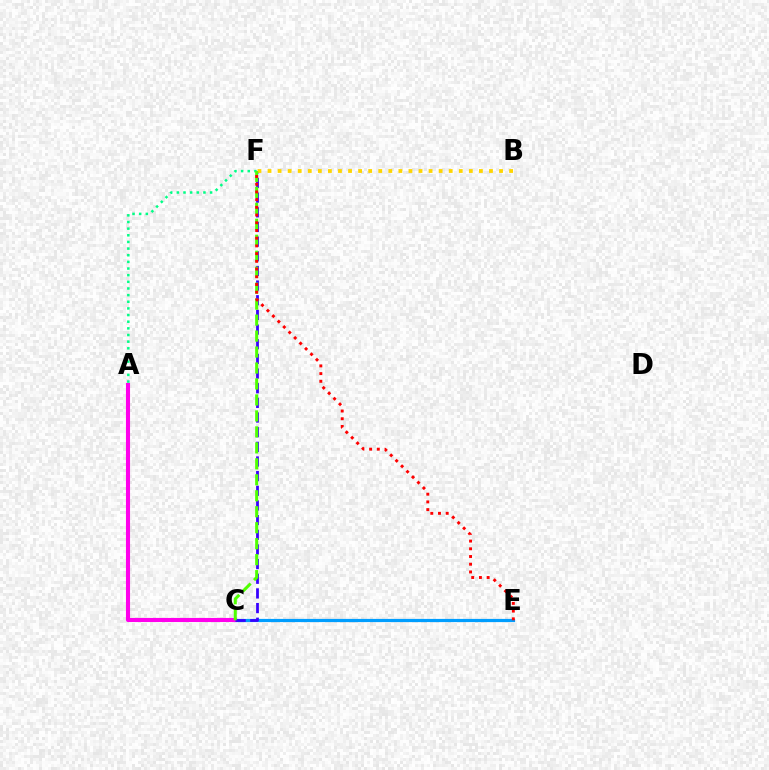{('C', 'E'): [{'color': '#009eff', 'line_style': 'solid', 'thickness': 2.3}], ('A', 'C'): [{'color': '#ff00ed', 'line_style': 'solid', 'thickness': 2.94}], ('A', 'F'): [{'color': '#00ff86', 'line_style': 'dotted', 'thickness': 1.81}], ('C', 'F'): [{'color': '#3700ff', 'line_style': 'dashed', 'thickness': 1.99}, {'color': '#4fff00', 'line_style': 'dashed', 'thickness': 2.17}], ('B', 'F'): [{'color': '#ffd500', 'line_style': 'dotted', 'thickness': 2.73}], ('E', 'F'): [{'color': '#ff0000', 'line_style': 'dotted', 'thickness': 2.1}]}